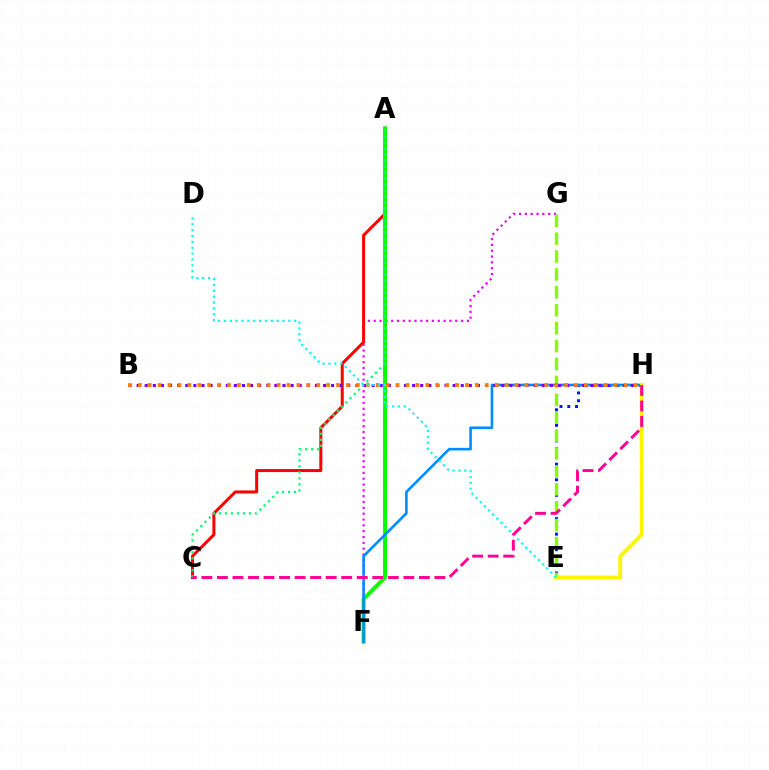{('E', 'H'): [{'color': '#0010ff', 'line_style': 'dotted', 'thickness': 2.11}, {'color': '#fcf500', 'line_style': 'solid', 'thickness': 2.73}], ('F', 'G'): [{'color': '#ee00ff', 'line_style': 'dotted', 'thickness': 1.58}], ('E', 'G'): [{'color': '#84ff00', 'line_style': 'dashed', 'thickness': 2.43}], ('A', 'C'): [{'color': '#ff0000', 'line_style': 'solid', 'thickness': 2.17}, {'color': '#00ff74', 'line_style': 'dotted', 'thickness': 1.63}], ('A', 'F'): [{'color': '#08ff00', 'line_style': 'solid', 'thickness': 2.84}], ('F', 'H'): [{'color': '#008cff', 'line_style': 'solid', 'thickness': 1.88}], ('B', 'H'): [{'color': '#7200ff', 'line_style': 'dotted', 'thickness': 2.2}, {'color': '#ff7c00', 'line_style': 'dotted', 'thickness': 2.69}], ('D', 'E'): [{'color': '#00fff6', 'line_style': 'dotted', 'thickness': 1.59}], ('C', 'H'): [{'color': '#ff0094', 'line_style': 'dashed', 'thickness': 2.11}]}